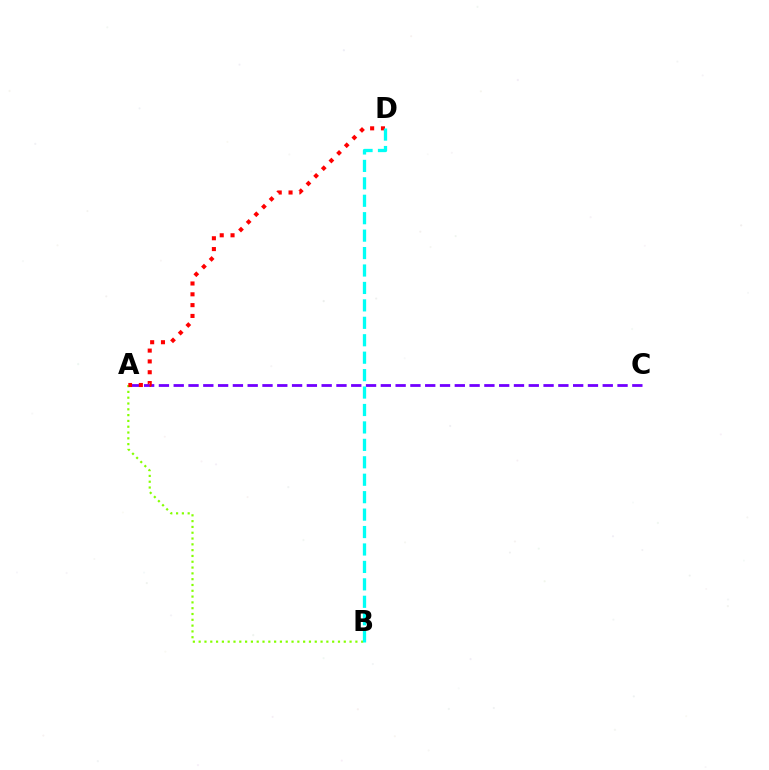{('A', 'C'): [{'color': '#7200ff', 'line_style': 'dashed', 'thickness': 2.01}], ('A', 'B'): [{'color': '#84ff00', 'line_style': 'dotted', 'thickness': 1.58}], ('A', 'D'): [{'color': '#ff0000', 'line_style': 'dotted', 'thickness': 2.94}], ('B', 'D'): [{'color': '#00fff6', 'line_style': 'dashed', 'thickness': 2.37}]}